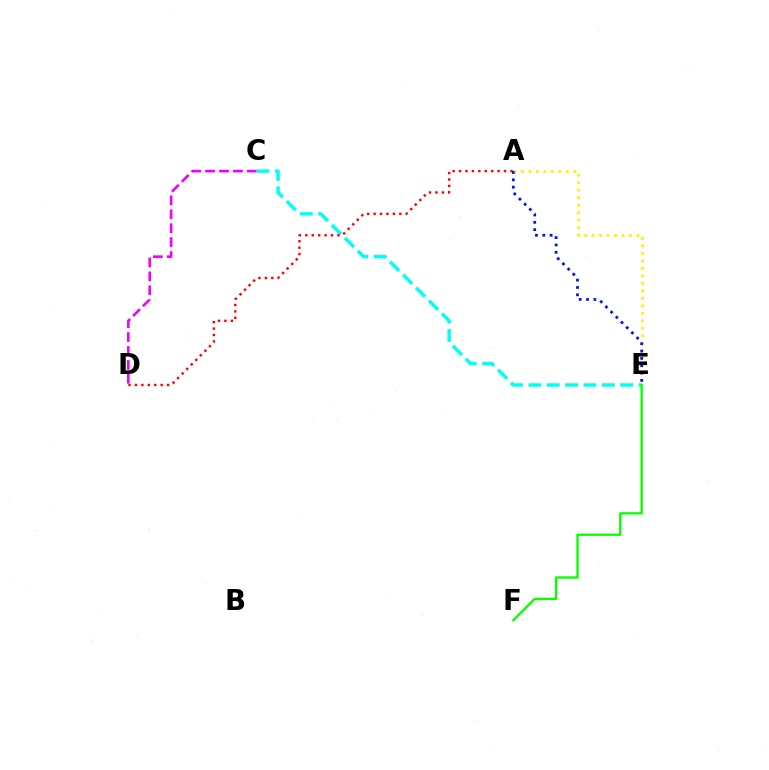{('C', 'D'): [{'color': '#ee00ff', 'line_style': 'dashed', 'thickness': 1.89}], ('C', 'E'): [{'color': '#00fff6', 'line_style': 'dashed', 'thickness': 2.49}], ('A', 'E'): [{'color': '#fcf500', 'line_style': 'dotted', 'thickness': 2.03}, {'color': '#0010ff', 'line_style': 'dotted', 'thickness': 1.99}], ('A', 'D'): [{'color': '#ff0000', 'line_style': 'dotted', 'thickness': 1.75}], ('E', 'F'): [{'color': '#08ff00', 'line_style': 'solid', 'thickness': 1.68}]}